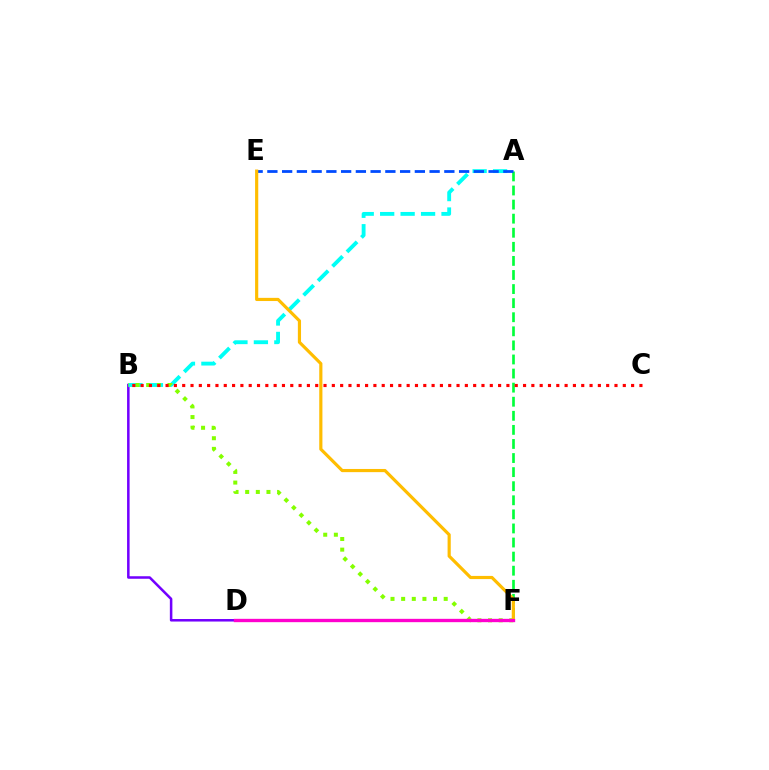{('A', 'F'): [{'color': '#00ff39', 'line_style': 'dashed', 'thickness': 1.91}], ('B', 'D'): [{'color': '#7200ff', 'line_style': 'solid', 'thickness': 1.82}], ('A', 'B'): [{'color': '#00fff6', 'line_style': 'dashed', 'thickness': 2.78}], ('B', 'F'): [{'color': '#84ff00', 'line_style': 'dotted', 'thickness': 2.89}], ('B', 'C'): [{'color': '#ff0000', 'line_style': 'dotted', 'thickness': 2.26}], ('A', 'E'): [{'color': '#004bff', 'line_style': 'dashed', 'thickness': 2.0}], ('E', 'F'): [{'color': '#ffbd00', 'line_style': 'solid', 'thickness': 2.28}], ('D', 'F'): [{'color': '#ff00cf', 'line_style': 'solid', 'thickness': 2.4}]}